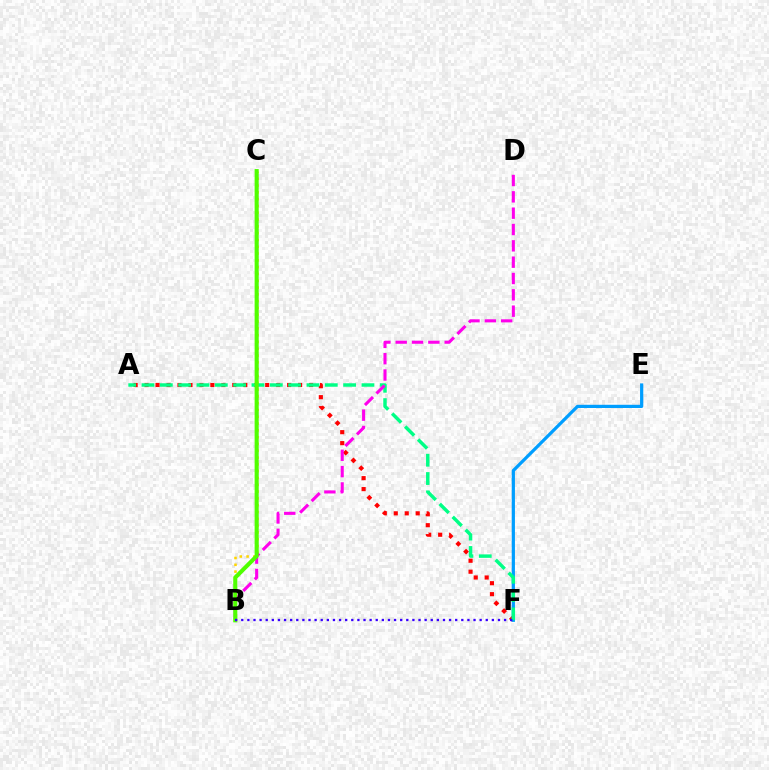{('A', 'F'): [{'color': '#ff0000', 'line_style': 'dotted', 'thickness': 2.98}, {'color': '#00ff86', 'line_style': 'dashed', 'thickness': 2.49}], ('B', 'C'): [{'color': '#ffd500', 'line_style': 'dotted', 'thickness': 1.85}, {'color': '#4fff00', 'line_style': 'solid', 'thickness': 2.95}], ('E', 'F'): [{'color': '#009eff', 'line_style': 'solid', 'thickness': 2.32}], ('B', 'D'): [{'color': '#ff00ed', 'line_style': 'dashed', 'thickness': 2.22}], ('B', 'F'): [{'color': '#3700ff', 'line_style': 'dotted', 'thickness': 1.66}]}